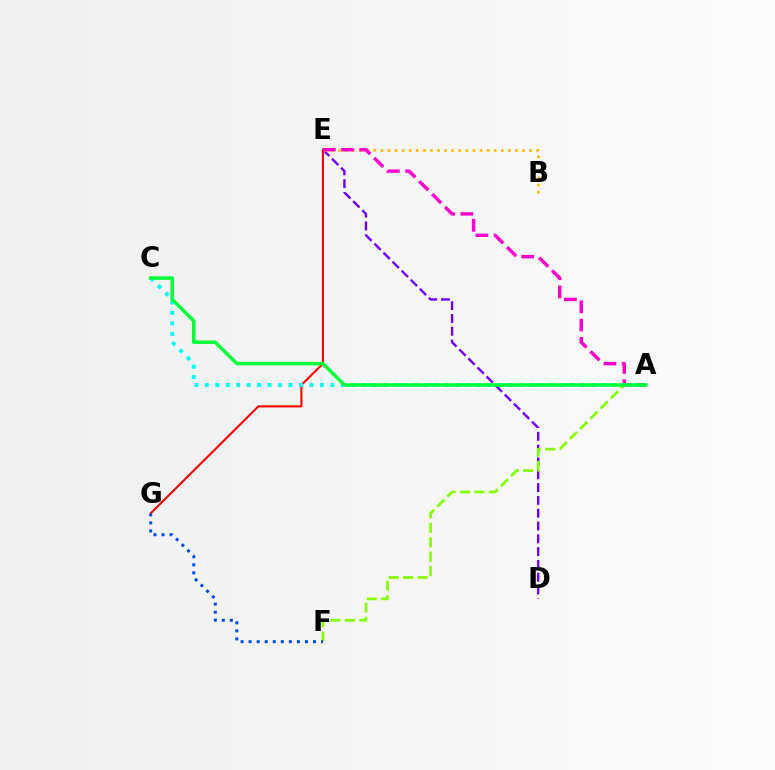{('D', 'E'): [{'color': '#7200ff', 'line_style': 'dashed', 'thickness': 1.74}], ('B', 'E'): [{'color': '#ffbd00', 'line_style': 'dotted', 'thickness': 1.92}], ('E', 'G'): [{'color': '#ff0000', 'line_style': 'solid', 'thickness': 1.51}], ('A', 'F'): [{'color': '#84ff00', 'line_style': 'dashed', 'thickness': 1.96}], ('F', 'G'): [{'color': '#004bff', 'line_style': 'dotted', 'thickness': 2.19}], ('A', 'E'): [{'color': '#ff00cf', 'line_style': 'dashed', 'thickness': 2.48}], ('A', 'C'): [{'color': '#00fff6', 'line_style': 'dotted', 'thickness': 2.84}, {'color': '#00ff39', 'line_style': 'solid', 'thickness': 2.54}]}